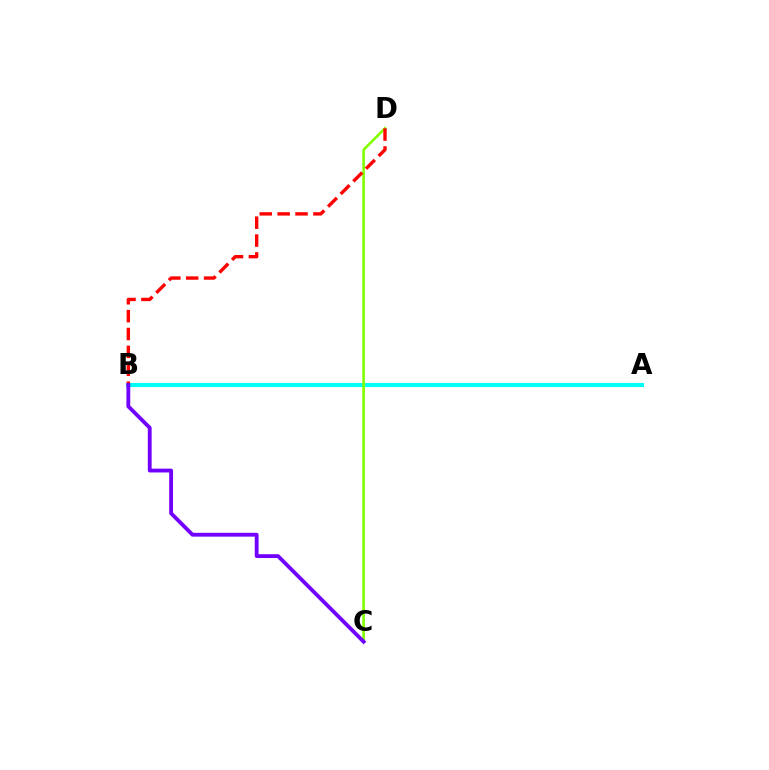{('A', 'B'): [{'color': '#00fff6', 'line_style': 'solid', 'thickness': 2.97}], ('C', 'D'): [{'color': '#84ff00', 'line_style': 'solid', 'thickness': 1.91}], ('B', 'D'): [{'color': '#ff0000', 'line_style': 'dashed', 'thickness': 2.43}], ('B', 'C'): [{'color': '#7200ff', 'line_style': 'solid', 'thickness': 2.75}]}